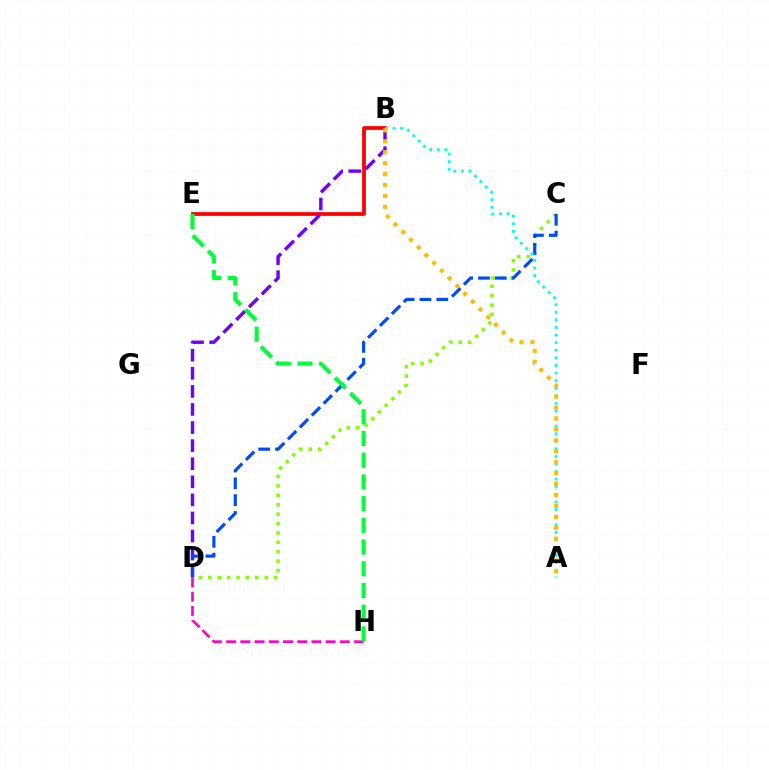{('B', 'E'): [{'color': '#ff0000', 'line_style': 'solid', 'thickness': 2.7}], ('C', 'D'): [{'color': '#84ff00', 'line_style': 'dotted', 'thickness': 2.55}, {'color': '#004bff', 'line_style': 'dashed', 'thickness': 2.29}], ('D', 'H'): [{'color': '#ff00cf', 'line_style': 'dashed', 'thickness': 1.93}], ('B', 'D'): [{'color': '#7200ff', 'line_style': 'dashed', 'thickness': 2.46}], ('A', 'B'): [{'color': '#00fff6', 'line_style': 'dotted', 'thickness': 2.06}, {'color': '#ffbd00', 'line_style': 'dotted', 'thickness': 2.97}], ('E', 'H'): [{'color': '#00ff39', 'line_style': 'dashed', 'thickness': 2.95}]}